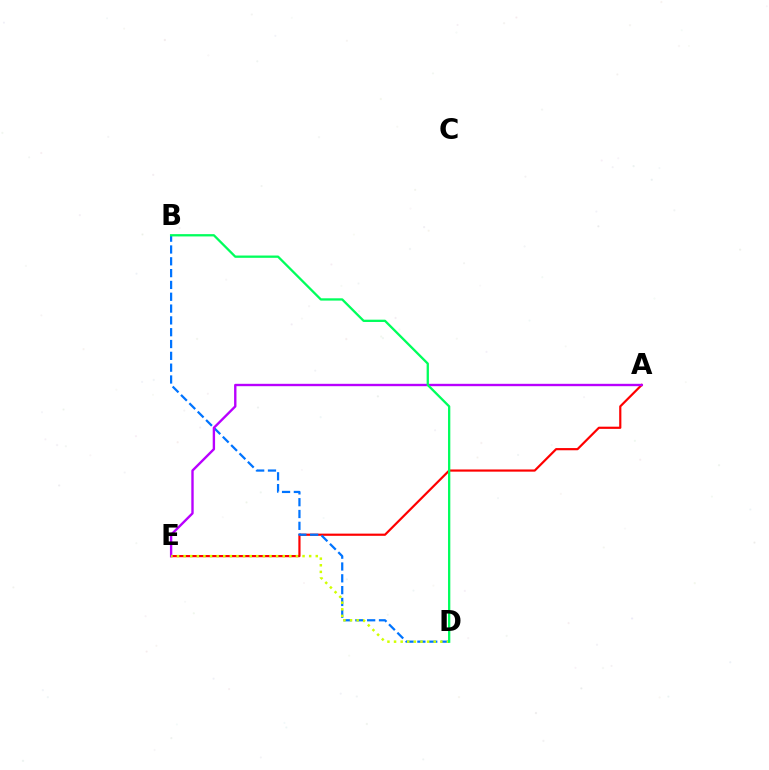{('A', 'E'): [{'color': '#ff0000', 'line_style': 'solid', 'thickness': 1.58}, {'color': '#b900ff', 'line_style': 'solid', 'thickness': 1.71}], ('B', 'D'): [{'color': '#0074ff', 'line_style': 'dashed', 'thickness': 1.61}, {'color': '#00ff5c', 'line_style': 'solid', 'thickness': 1.65}], ('D', 'E'): [{'color': '#d1ff00', 'line_style': 'dotted', 'thickness': 1.8}]}